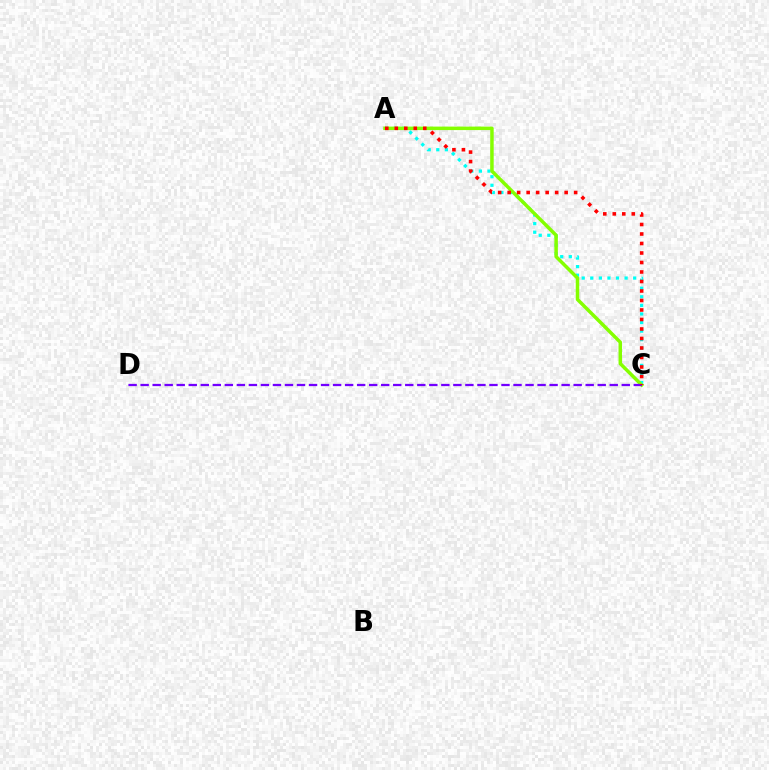{('A', 'C'): [{'color': '#00fff6', 'line_style': 'dotted', 'thickness': 2.33}, {'color': '#84ff00', 'line_style': 'solid', 'thickness': 2.51}, {'color': '#ff0000', 'line_style': 'dotted', 'thickness': 2.58}], ('C', 'D'): [{'color': '#7200ff', 'line_style': 'dashed', 'thickness': 1.63}]}